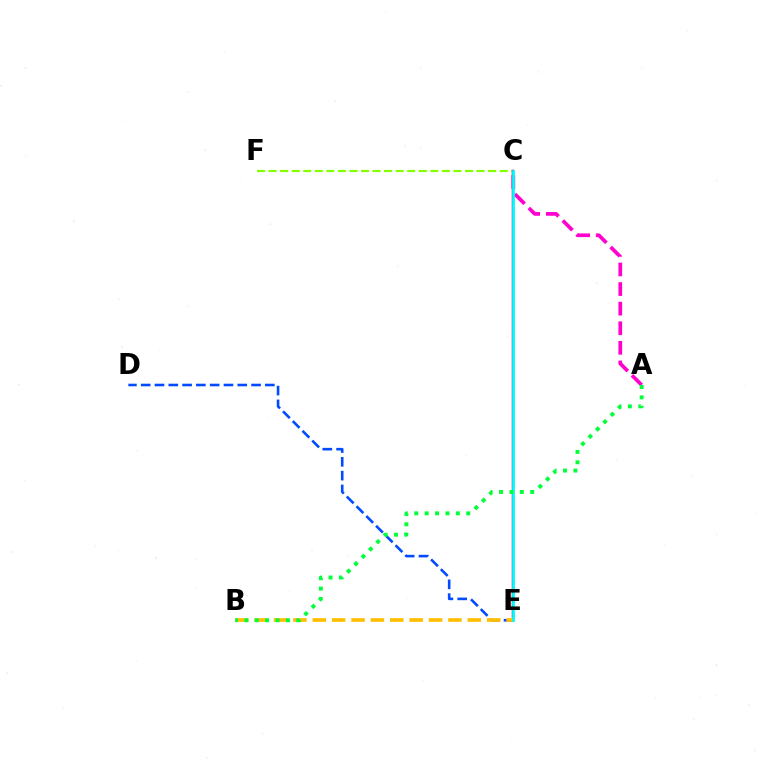{('C', 'F'): [{'color': '#84ff00', 'line_style': 'dashed', 'thickness': 1.57}], ('D', 'E'): [{'color': '#004bff', 'line_style': 'dashed', 'thickness': 1.87}], ('A', 'C'): [{'color': '#ff00cf', 'line_style': 'dashed', 'thickness': 2.66}], ('C', 'E'): [{'color': '#ff0000', 'line_style': 'solid', 'thickness': 1.73}, {'color': '#7200ff', 'line_style': 'solid', 'thickness': 1.5}, {'color': '#00fff6', 'line_style': 'solid', 'thickness': 1.96}], ('B', 'E'): [{'color': '#ffbd00', 'line_style': 'dashed', 'thickness': 2.63}], ('A', 'B'): [{'color': '#00ff39', 'line_style': 'dotted', 'thickness': 2.83}]}